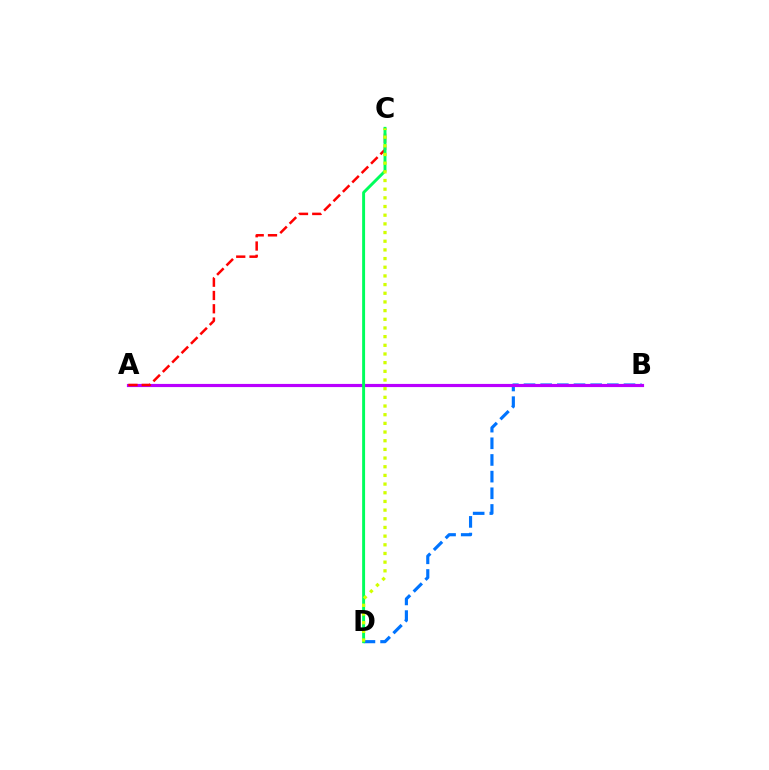{('B', 'D'): [{'color': '#0074ff', 'line_style': 'dashed', 'thickness': 2.26}], ('A', 'B'): [{'color': '#b900ff', 'line_style': 'solid', 'thickness': 2.28}], ('A', 'C'): [{'color': '#ff0000', 'line_style': 'dashed', 'thickness': 1.8}], ('C', 'D'): [{'color': '#00ff5c', 'line_style': 'solid', 'thickness': 2.11}, {'color': '#d1ff00', 'line_style': 'dotted', 'thickness': 2.36}]}